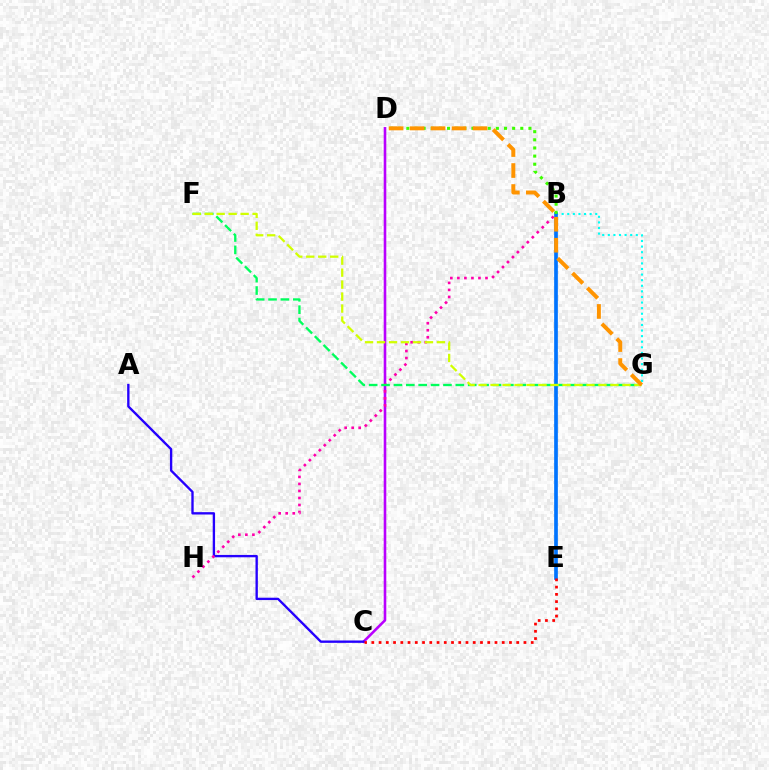{('C', 'D'): [{'color': '#b900ff', 'line_style': 'solid', 'thickness': 1.87}], ('B', 'G'): [{'color': '#00fff6', 'line_style': 'dotted', 'thickness': 1.52}], ('A', 'C'): [{'color': '#2500ff', 'line_style': 'solid', 'thickness': 1.69}], ('B', 'E'): [{'color': '#0074ff', 'line_style': 'solid', 'thickness': 2.66}], ('B', 'H'): [{'color': '#ff00ac', 'line_style': 'dotted', 'thickness': 1.91}], ('B', 'D'): [{'color': '#3dff00', 'line_style': 'dotted', 'thickness': 2.21}], ('C', 'E'): [{'color': '#ff0000', 'line_style': 'dotted', 'thickness': 1.97}], ('F', 'G'): [{'color': '#00ff5c', 'line_style': 'dashed', 'thickness': 1.68}, {'color': '#d1ff00', 'line_style': 'dashed', 'thickness': 1.63}], ('D', 'G'): [{'color': '#ff9400', 'line_style': 'dashed', 'thickness': 2.85}]}